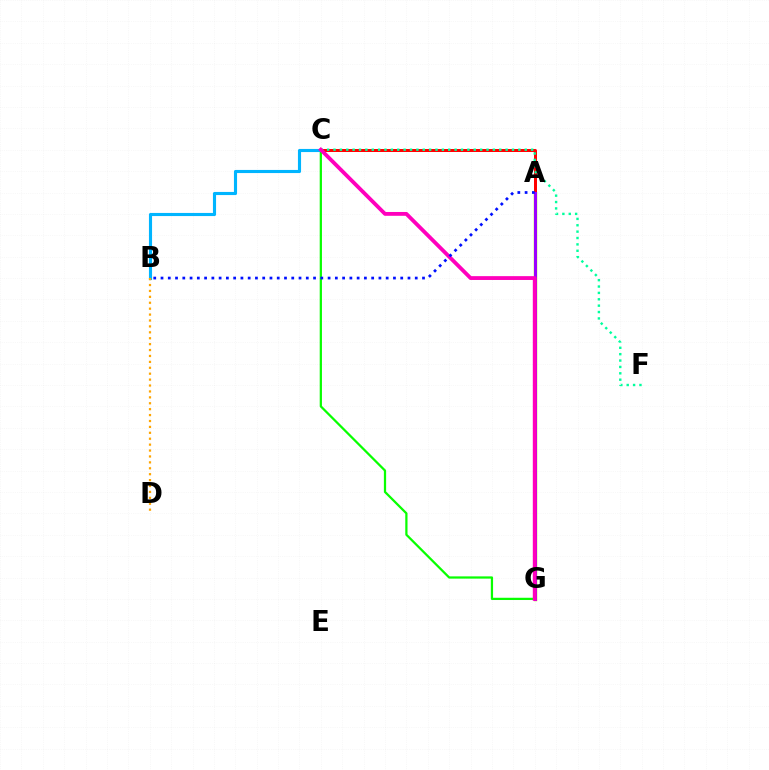{('A', 'G'): [{'color': '#b3ff00', 'line_style': 'solid', 'thickness': 2.48}, {'color': '#9b00ff', 'line_style': 'solid', 'thickness': 2.2}], ('A', 'C'): [{'color': '#ff0000', 'line_style': 'solid', 'thickness': 2.15}], ('C', 'F'): [{'color': '#00ff9d', 'line_style': 'dotted', 'thickness': 1.73}], ('C', 'G'): [{'color': '#08ff00', 'line_style': 'solid', 'thickness': 1.61}, {'color': '#ff00bd', 'line_style': 'solid', 'thickness': 2.76}], ('B', 'C'): [{'color': '#00b5ff', 'line_style': 'solid', 'thickness': 2.24}], ('B', 'D'): [{'color': '#ffa500', 'line_style': 'dotted', 'thickness': 1.61}], ('A', 'B'): [{'color': '#0010ff', 'line_style': 'dotted', 'thickness': 1.97}]}